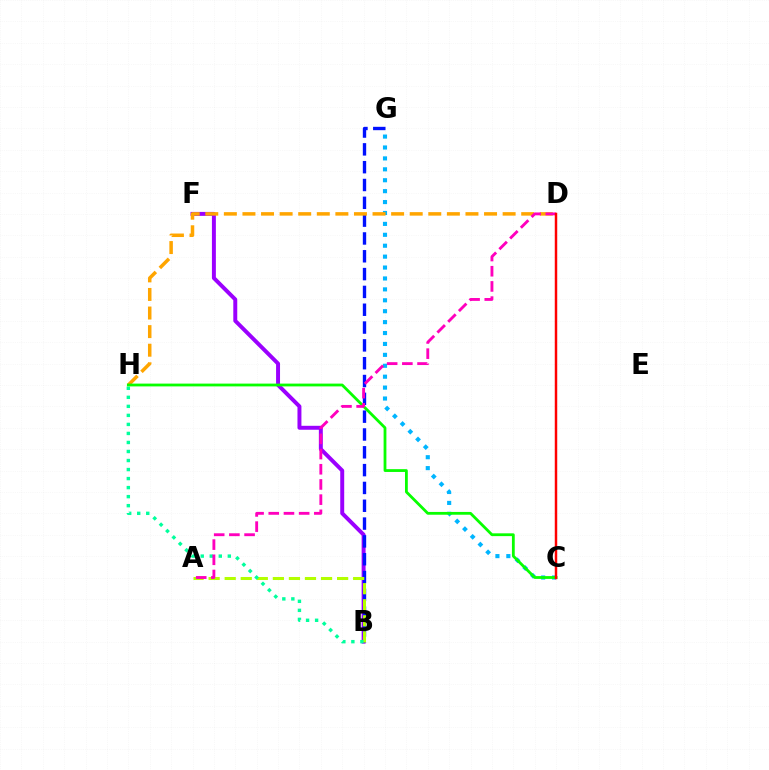{('B', 'F'): [{'color': '#9b00ff', 'line_style': 'solid', 'thickness': 2.85}], ('B', 'G'): [{'color': '#0010ff', 'line_style': 'dashed', 'thickness': 2.42}], ('C', 'G'): [{'color': '#00b5ff', 'line_style': 'dotted', 'thickness': 2.97}], ('A', 'B'): [{'color': '#b3ff00', 'line_style': 'dashed', 'thickness': 2.18}], ('B', 'H'): [{'color': '#00ff9d', 'line_style': 'dotted', 'thickness': 2.45}], ('D', 'H'): [{'color': '#ffa500', 'line_style': 'dashed', 'thickness': 2.52}], ('C', 'H'): [{'color': '#08ff00', 'line_style': 'solid', 'thickness': 2.01}], ('A', 'D'): [{'color': '#ff00bd', 'line_style': 'dashed', 'thickness': 2.06}], ('C', 'D'): [{'color': '#ff0000', 'line_style': 'solid', 'thickness': 1.78}]}